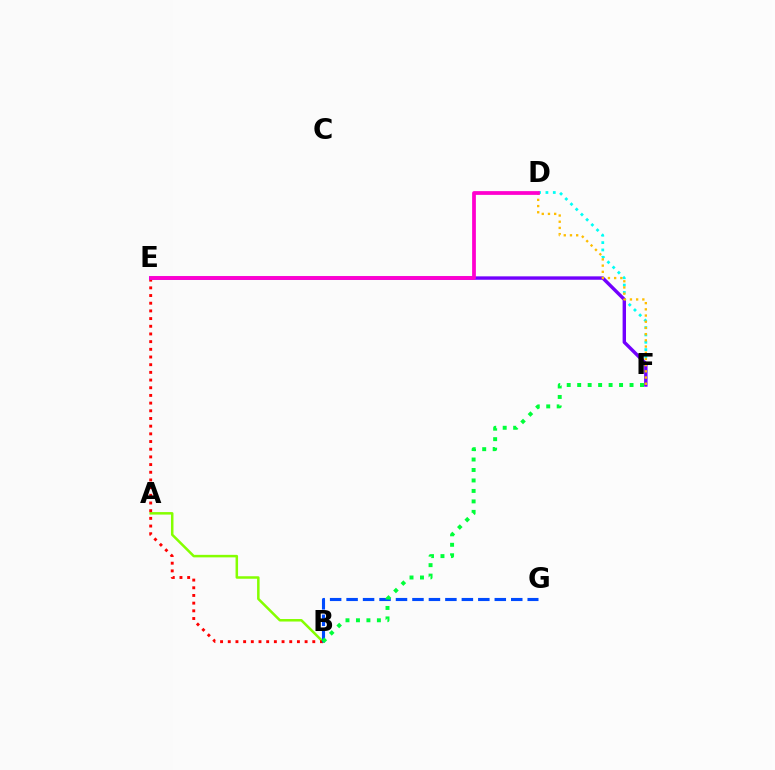{('A', 'B'): [{'color': '#84ff00', 'line_style': 'solid', 'thickness': 1.81}], ('D', 'F'): [{'color': '#00fff6', 'line_style': 'dotted', 'thickness': 2.0}, {'color': '#ffbd00', 'line_style': 'dotted', 'thickness': 1.68}], ('B', 'E'): [{'color': '#ff0000', 'line_style': 'dotted', 'thickness': 2.09}], ('E', 'F'): [{'color': '#7200ff', 'line_style': 'solid', 'thickness': 2.45}], ('D', 'E'): [{'color': '#ff00cf', 'line_style': 'solid', 'thickness': 2.7}], ('B', 'G'): [{'color': '#004bff', 'line_style': 'dashed', 'thickness': 2.24}], ('B', 'F'): [{'color': '#00ff39', 'line_style': 'dotted', 'thickness': 2.84}]}